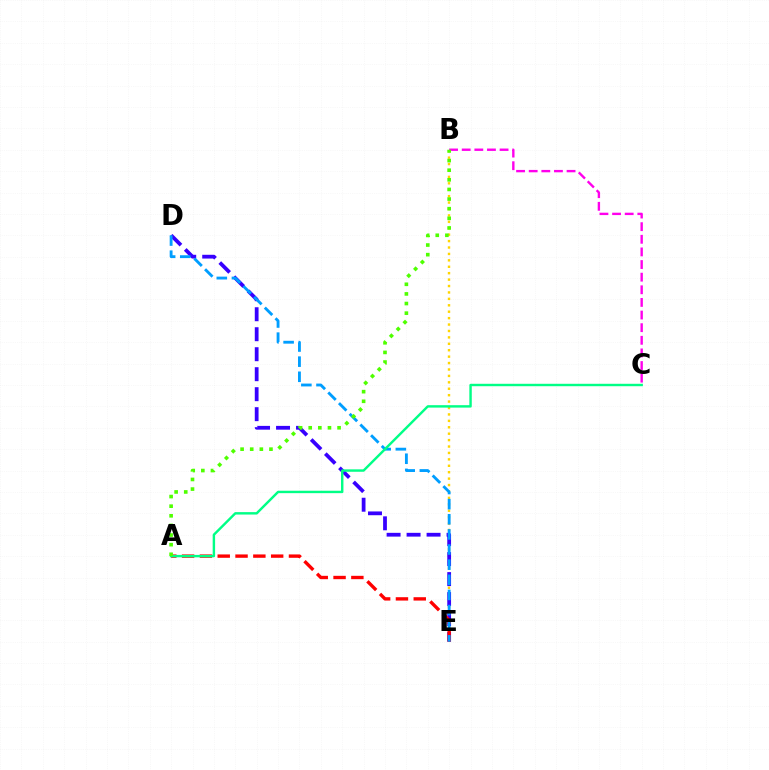{('B', 'E'): [{'color': '#ffd500', 'line_style': 'dotted', 'thickness': 1.74}], ('D', 'E'): [{'color': '#3700ff', 'line_style': 'dashed', 'thickness': 2.72}, {'color': '#009eff', 'line_style': 'dashed', 'thickness': 2.06}], ('B', 'C'): [{'color': '#ff00ed', 'line_style': 'dashed', 'thickness': 1.72}], ('A', 'E'): [{'color': '#ff0000', 'line_style': 'dashed', 'thickness': 2.42}], ('A', 'C'): [{'color': '#00ff86', 'line_style': 'solid', 'thickness': 1.74}], ('A', 'B'): [{'color': '#4fff00', 'line_style': 'dotted', 'thickness': 2.61}]}